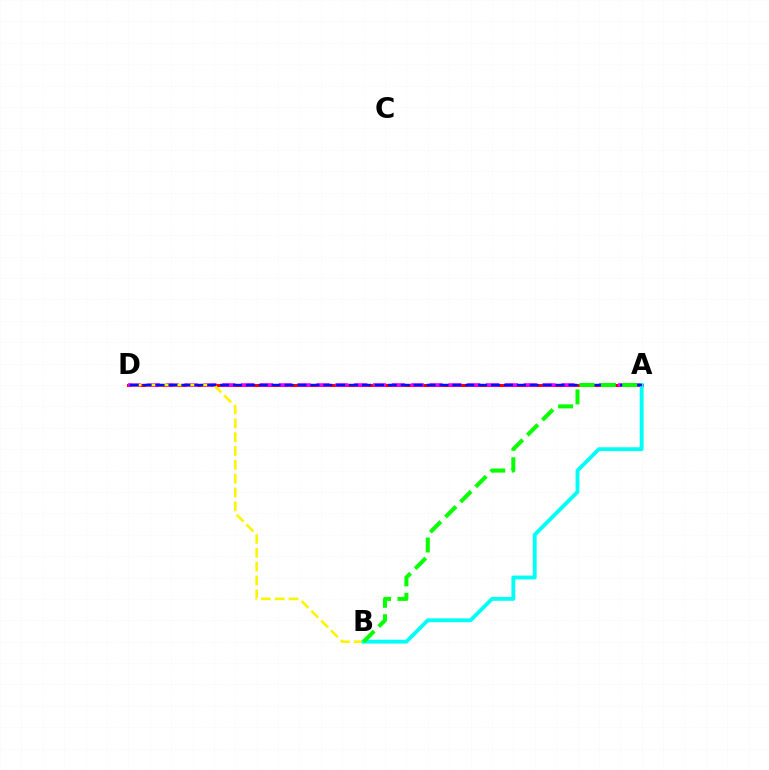{('A', 'D'): [{'color': '#ff0000', 'line_style': 'solid', 'thickness': 2.17}, {'color': '#ee00ff', 'line_style': 'dashed', 'thickness': 2.56}, {'color': '#0010ff', 'line_style': 'dashed', 'thickness': 1.75}], ('B', 'D'): [{'color': '#fcf500', 'line_style': 'dashed', 'thickness': 1.88}], ('A', 'B'): [{'color': '#00fff6', 'line_style': 'solid', 'thickness': 2.78}, {'color': '#08ff00', 'line_style': 'dashed', 'thickness': 2.9}]}